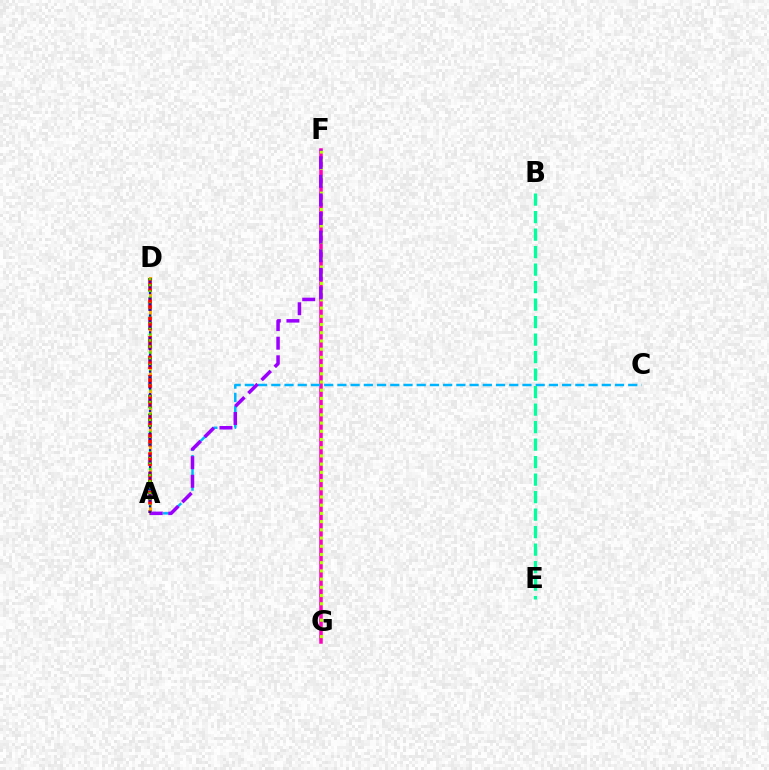{('A', 'D'): [{'color': '#ffa500', 'line_style': 'solid', 'thickness': 2.15}, {'color': '#ff0000', 'line_style': 'dashed', 'thickness': 2.63}, {'color': '#08ff00', 'line_style': 'dotted', 'thickness': 1.66}, {'color': '#0010ff', 'line_style': 'dotted', 'thickness': 1.52}], ('F', 'G'): [{'color': '#ff00bd', 'line_style': 'solid', 'thickness': 2.54}, {'color': '#b3ff00', 'line_style': 'dotted', 'thickness': 2.23}], ('A', 'C'): [{'color': '#00b5ff', 'line_style': 'dashed', 'thickness': 1.8}], ('A', 'F'): [{'color': '#9b00ff', 'line_style': 'dashed', 'thickness': 2.53}], ('B', 'E'): [{'color': '#00ff9d', 'line_style': 'dashed', 'thickness': 2.38}]}